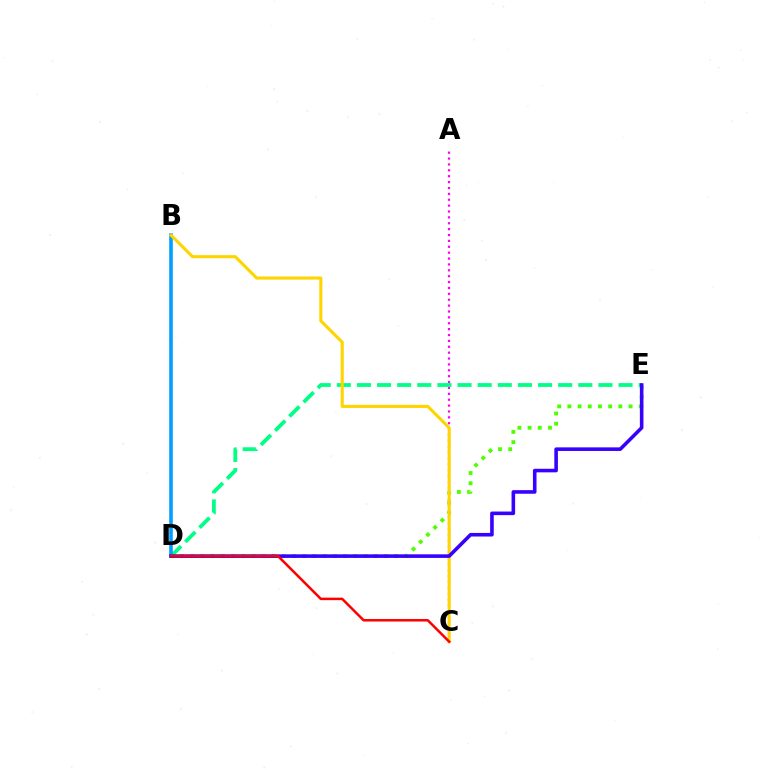{('A', 'C'): [{'color': '#ff00ed', 'line_style': 'dotted', 'thickness': 1.6}], ('D', 'E'): [{'color': '#00ff86', 'line_style': 'dashed', 'thickness': 2.73}, {'color': '#4fff00', 'line_style': 'dotted', 'thickness': 2.77}, {'color': '#3700ff', 'line_style': 'solid', 'thickness': 2.58}], ('B', 'D'): [{'color': '#009eff', 'line_style': 'solid', 'thickness': 2.57}], ('B', 'C'): [{'color': '#ffd500', 'line_style': 'solid', 'thickness': 2.23}], ('C', 'D'): [{'color': '#ff0000', 'line_style': 'solid', 'thickness': 1.81}]}